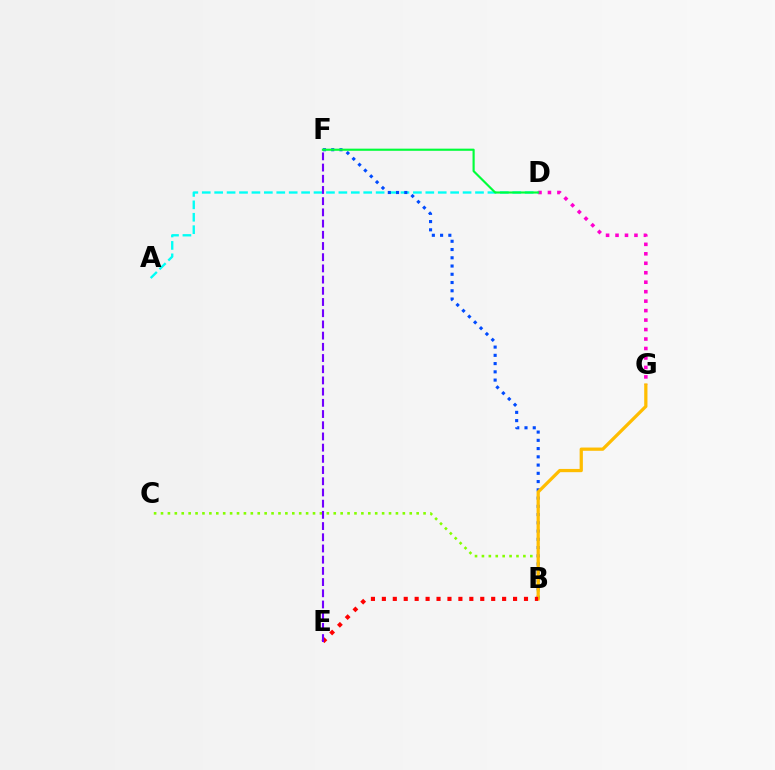{('A', 'D'): [{'color': '#00fff6', 'line_style': 'dashed', 'thickness': 1.69}], ('B', 'C'): [{'color': '#84ff00', 'line_style': 'dotted', 'thickness': 1.88}], ('B', 'F'): [{'color': '#004bff', 'line_style': 'dotted', 'thickness': 2.24}], ('D', 'G'): [{'color': '#ff00cf', 'line_style': 'dotted', 'thickness': 2.57}], ('B', 'G'): [{'color': '#ffbd00', 'line_style': 'solid', 'thickness': 2.34}], ('B', 'E'): [{'color': '#ff0000', 'line_style': 'dotted', 'thickness': 2.97}], ('D', 'F'): [{'color': '#00ff39', 'line_style': 'solid', 'thickness': 1.55}], ('E', 'F'): [{'color': '#7200ff', 'line_style': 'dashed', 'thickness': 1.52}]}